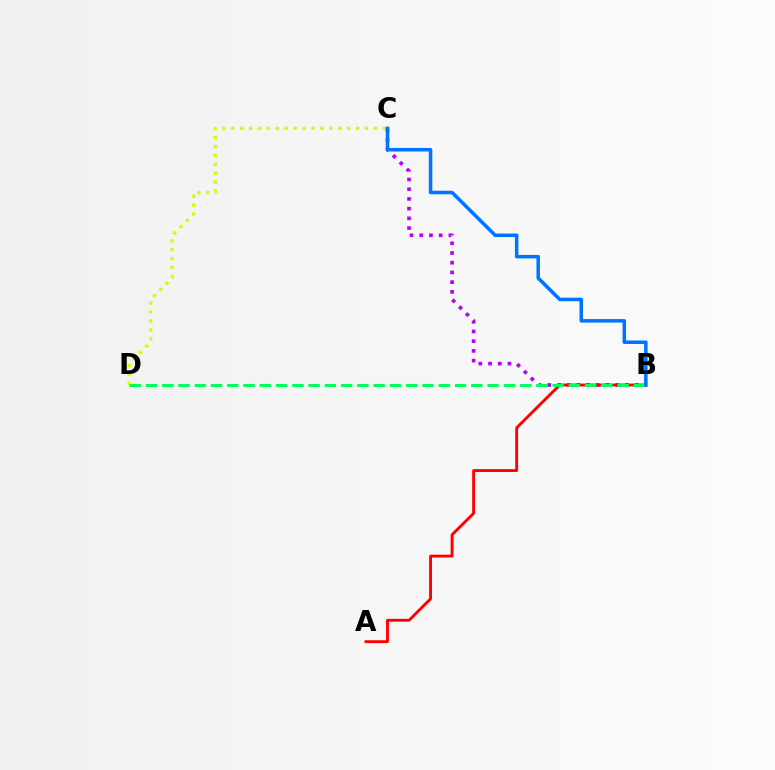{('C', 'D'): [{'color': '#d1ff00', 'line_style': 'dotted', 'thickness': 2.42}], ('B', 'C'): [{'color': '#b900ff', 'line_style': 'dotted', 'thickness': 2.64}, {'color': '#0074ff', 'line_style': 'solid', 'thickness': 2.54}], ('A', 'B'): [{'color': '#ff0000', 'line_style': 'solid', 'thickness': 2.06}], ('B', 'D'): [{'color': '#00ff5c', 'line_style': 'dashed', 'thickness': 2.21}]}